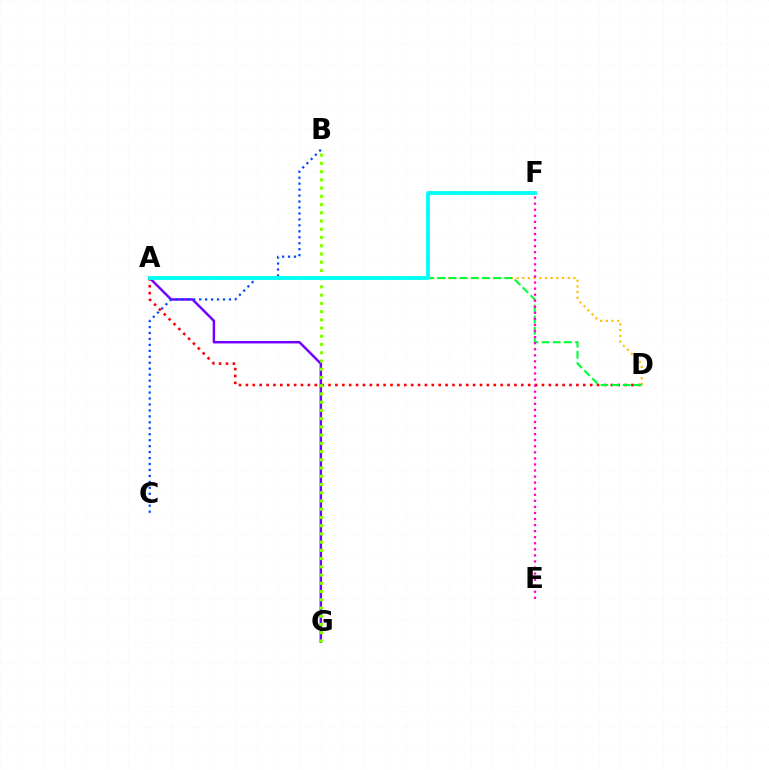{('A', 'D'): [{'color': '#ff0000', 'line_style': 'dotted', 'thickness': 1.87}, {'color': '#ffbd00', 'line_style': 'dotted', 'thickness': 1.55}, {'color': '#00ff39', 'line_style': 'dashed', 'thickness': 1.51}], ('A', 'G'): [{'color': '#7200ff', 'line_style': 'solid', 'thickness': 1.78}], ('B', 'G'): [{'color': '#84ff00', 'line_style': 'dotted', 'thickness': 2.24}], ('E', 'F'): [{'color': '#ff00cf', 'line_style': 'dotted', 'thickness': 1.65}], ('B', 'C'): [{'color': '#004bff', 'line_style': 'dotted', 'thickness': 1.62}], ('A', 'F'): [{'color': '#00fff6', 'line_style': 'solid', 'thickness': 2.76}]}